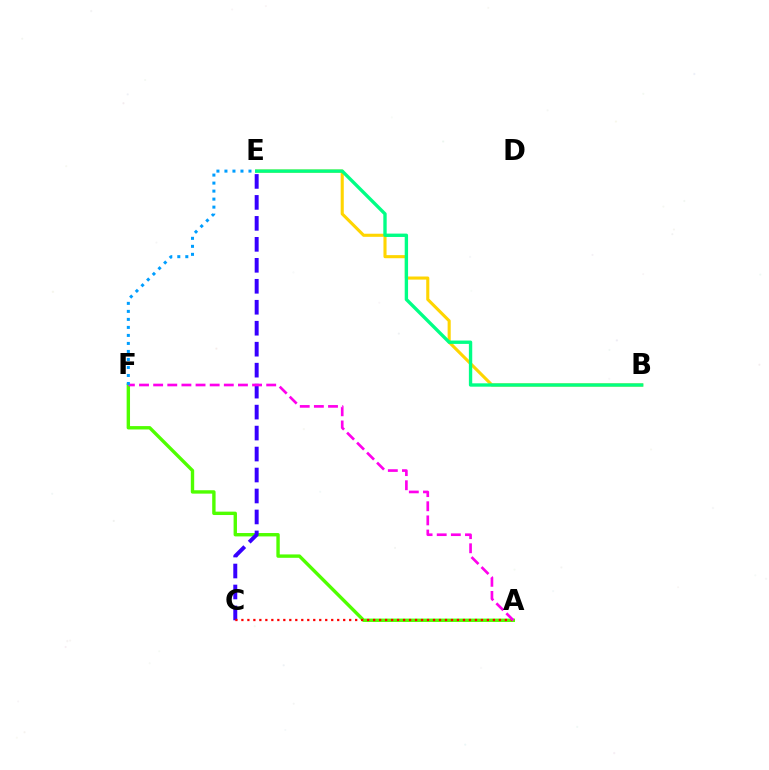{('B', 'E'): [{'color': '#ffd500', 'line_style': 'solid', 'thickness': 2.23}, {'color': '#00ff86', 'line_style': 'solid', 'thickness': 2.42}], ('A', 'F'): [{'color': '#4fff00', 'line_style': 'solid', 'thickness': 2.44}, {'color': '#ff00ed', 'line_style': 'dashed', 'thickness': 1.92}], ('C', 'E'): [{'color': '#3700ff', 'line_style': 'dashed', 'thickness': 2.85}], ('A', 'C'): [{'color': '#ff0000', 'line_style': 'dotted', 'thickness': 1.63}], ('E', 'F'): [{'color': '#009eff', 'line_style': 'dotted', 'thickness': 2.18}]}